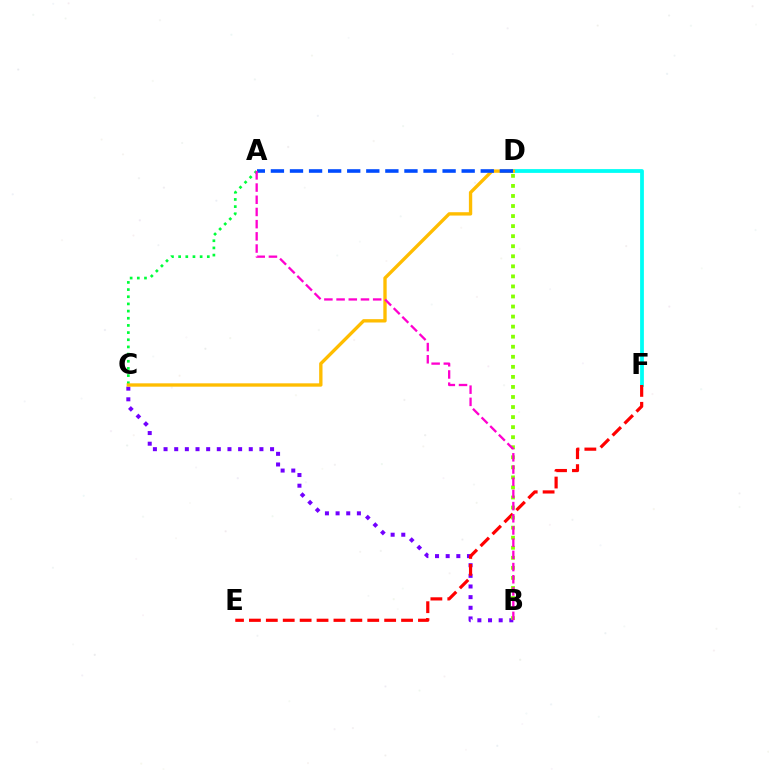{('D', 'F'): [{'color': '#00fff6', 'line_style': 'solid', 'thickness': 2.72}], ('B', 'C'): [{'color': '#7200ff', 'line_style': 'dotted', 'thickness': 2.89}], ('E', 'F'): [{'color': '#ff0000', 'line_style': 'dashed', 'thickness': 2.3}], ('A', 'C'): [{'color': '#00ff39', 'line_style': 'dotted', 'thickness': 1.95}], ('B', 'D'): [{'color': '#84ff00', 'line_style': 'dotted', 'thickness': 2.73}], ('C', 'D'): [{'color': '#ffbd00', 'line_style': 'solid', 'thickness': 2.41}], ('A', 'D'): [{'color': '#004bff', 'line_style': 'dashed', 'thickness': 2.59}], ('A', 'B'): [{'color': '#ff00cf', 'line_style': 'dashed', 'thickness': 1.66}]}